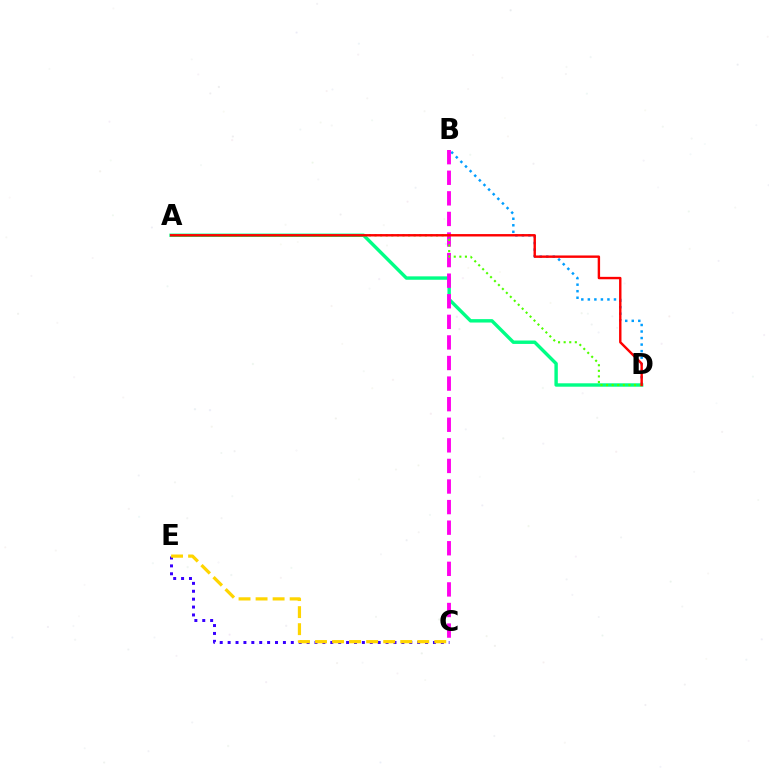{('B', 'D'): [{'color': '#009eff', 'line_style': 'dotted', 'thickness': 1.77}], ('C', 'E'): [{'color': '#3700ff', 'line_style': 'dotted', 'thickness': 2.15}, {'color': '#ffd500', 'line_style': 'dashed', 'thickness': 2.31}], ('A', 'D'): [{'color': '#00ff86', 'line_style': 'solid', 'thickness': 2.46}, {'color': '#4fff00', 'line_style': 'dotted', 'thickness': 1.52}, {'color': '#ff0000', 'line_style': 'solid', 'thickness': 1.73}], ('B', 'C'): [{'color': '#ff00ed', 'line_style': 'dashed', 'thickness': 2.8}]}